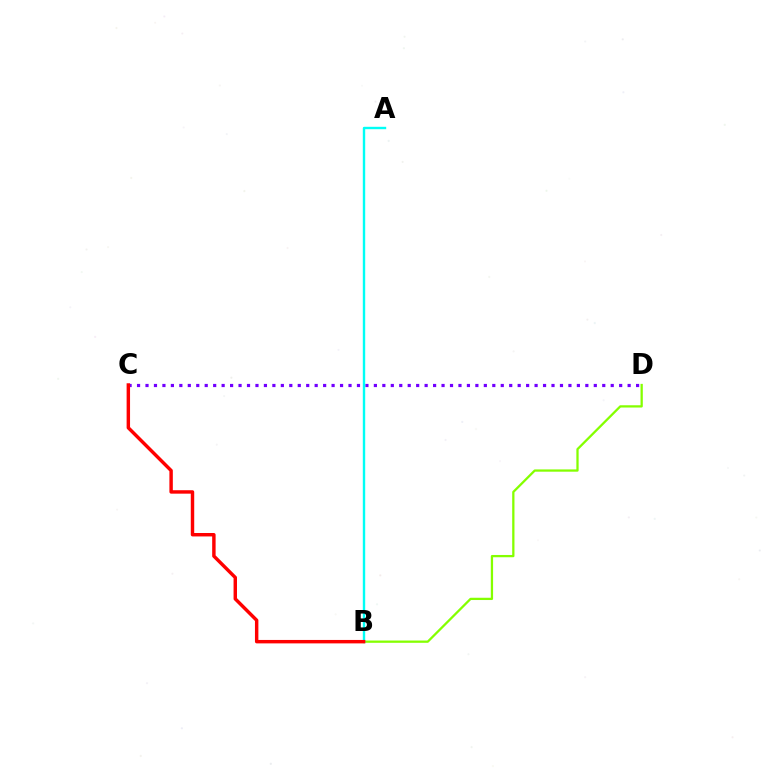{('B', 'D'): [{'color': '#84ff00', 'line_style': 'solid', 'thickness': 1.64}], ('C', 'D'): [{'color': '#7200ff', 'line_style': 'dotted', 'thickness': 2.3}], ('A', 'B'): [{'color': '#00fff6', 'line_style': 'solid', 'thickness': 1.73}], ('B', 'C'): [{'color': '#ff0000', 'line_style': 'solid', 'thickness': 2.47}]}